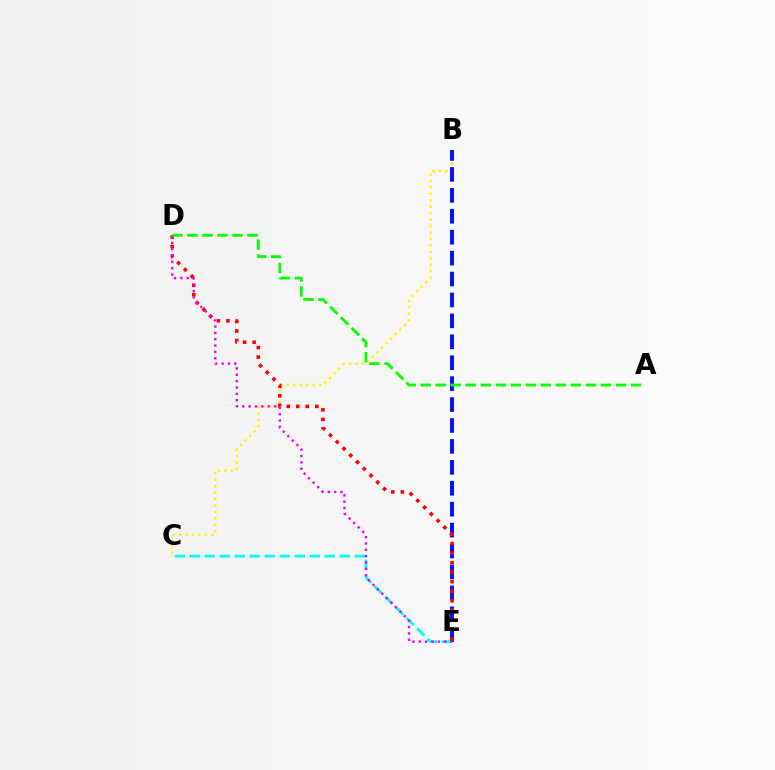{('B', 'C'): [{'color': '#fcf500', 'line_style': 'dotted', 'thickness': 1.75}], ('C', 'E'): [{'color': '#00fff6', 'line_style': 'dashed', 'thickness': 2.04}], ('B', 'E'): [{'color': '#0010ff', 'line_style': 'dashed', 'thickness': 2.84}], ('D', 'E'): [{'color': '#ff0000', 'line_style': 'dotted', 'thickness': 2.59}, {'color': '#ee00ff', 'line_style': 'dotted', 'thickness': 1.72}], ('A', 'D'): [{'color': '#08ff00', 'line_style': 'dashed', 'thickness': 2.04}]}